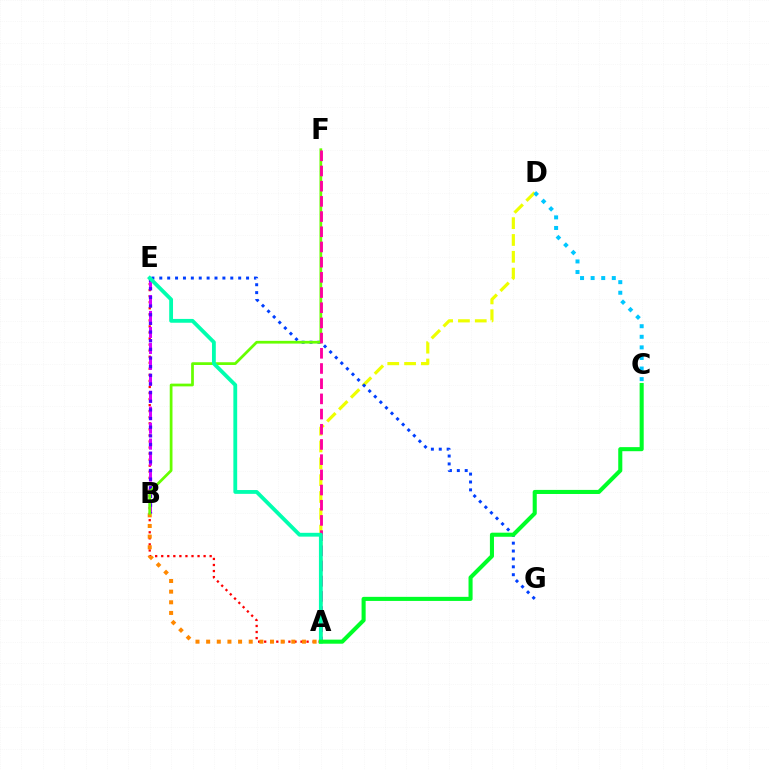{('A', 'E'): [{'color': '#ff0000', 'line_style': 'dotted', 'thickness': 1.65}, {'color': '#00ffaf', 'line_style': 'solid', 'thickness': 2.75}], ('A', 'D'): [{'color': '#eeff00', 'line_style': 'dashed', 'thickness': 2.28}], ('B', 'E'): [{'color': '#d600ff', 'line_style': 'dashed', 'thickness': 2.17}, {'color': '#4f00ff', 'line_style': 'dotted', 'thickness': 2.35}], ('A', 'B'): [{'color': '#ff8800', 'line_style': 'dotted', 'thickness': 2.89}], ('E', 'G'): [{'color': '#003fff', 'line_style': 'dotted', 'thickness': 2.14}], ('C', 'D'): [{'color': '#00c7ff', 'line_style': 'dotted', 'thickness': 2.88}], ('B', 'F'): [{'color': '#66ff00', 'line_style': 'solid', 'thickness': 1.98}], ('A', 'F'): [{'color': '#ff00a0', 'line_style': 'dashed', 'thickness': 2.06}], ('A', 'C'): [{'color': '#00ff27', 'line_style': 'solid', 'thickness': 2.93}]}